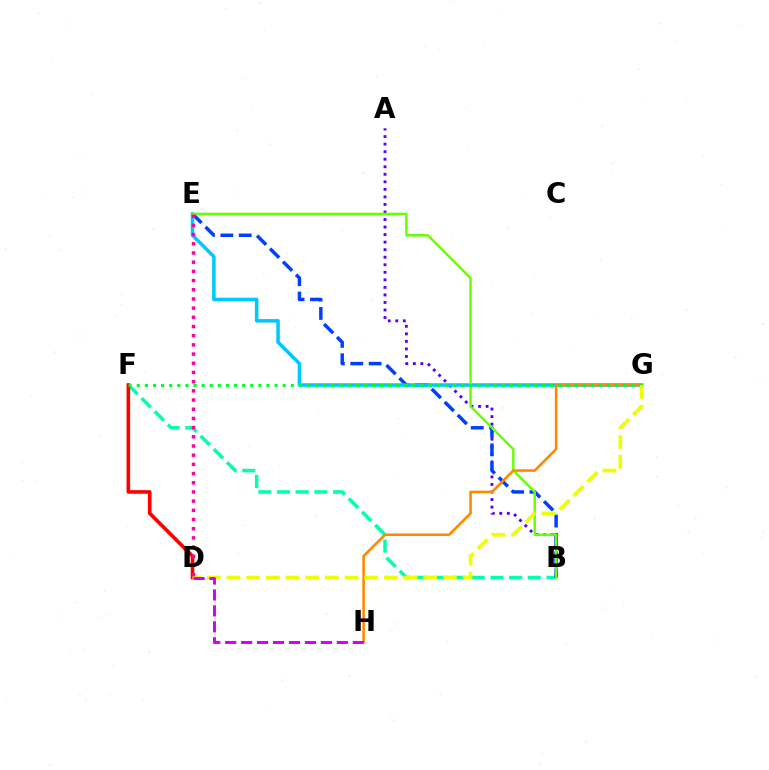{('B', 'F'): [{'color': '#00ffaf', 'line_style': 'dashed', 'thickness': 2.54}], ('A', 'B'): [{'color': '#4f00ff', 'line_style': 'dotted', 'thickness': 2.05}], ('D', 'F'): [{'color': '#ff0000', 'line_style': 'solid', 'thickness': 2.61}], ('B', 'E'): [{'color': '#003fff', 'line_style': 'dashed', 'thickness': 2.5}, {'color': '#66ff00', 'line_style': 'solid', 'thickness': 1.75}], ('E', 'G'): [{'color': '#00c7ff', 'line_style': 'solid', 'thickness': 2.53}], ('G', 'H'): [{'color': '#ff8800', 'line_style': 'solid', 'thickness': 1.86}], ('F', 'G'): [{'color': '#00ff27', 'line_style': 'dotted', 'thickness': 2.2}], ('D', 'G'): [{'color': '#eeff00', 'line_style': 'dashed', 'thickness': 2.67}], ('D', 'H'): [{'color': '#d600ff', 'line_style': 'dashed', 'thickness': 2.17}], ('D', 'E'): [{'color': '#ff00a0', 'line_style': 'dotted', 'thickness': 2.5}]}